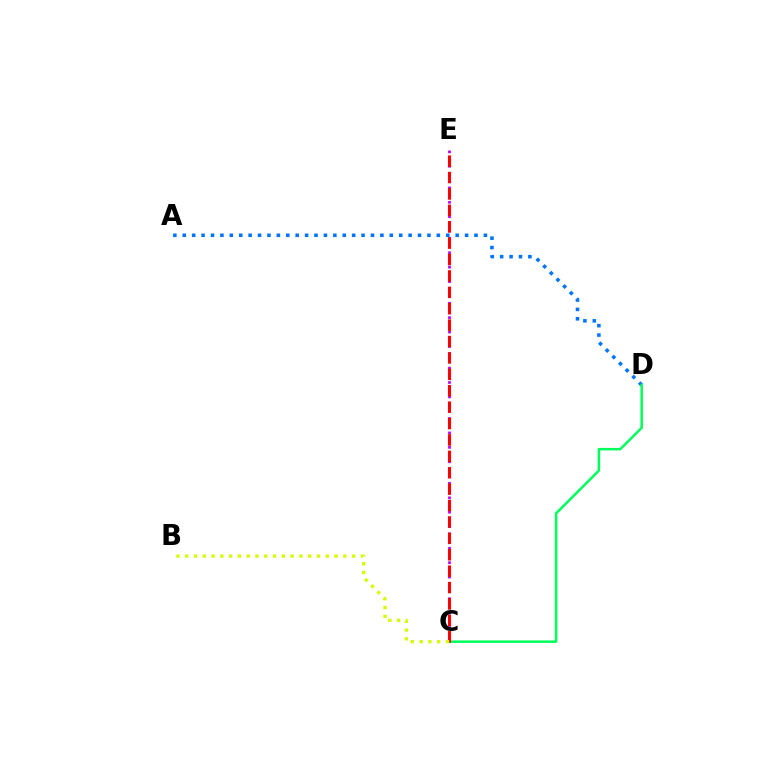{('A', 'D'): [{'color': '#0074ff', 'line_style': 'dotted', 'thickness': 2.56}], ('C', 'D'): [{'color': '#00ff5c', 'line_style': 'solid', 'thickness': 1.81}], ('C', 'E'): [{'color': '#b900ff', 'line_style': 'dotted', 'thickness': 1.96}, {'color': '#ff0000', 'line_style': 'dashed', 'thickness': 2.23}], ('B', 'C'): [{'color': '#d1ff00', 'line_style': 'dotted', 'thickness': 2.39}]}